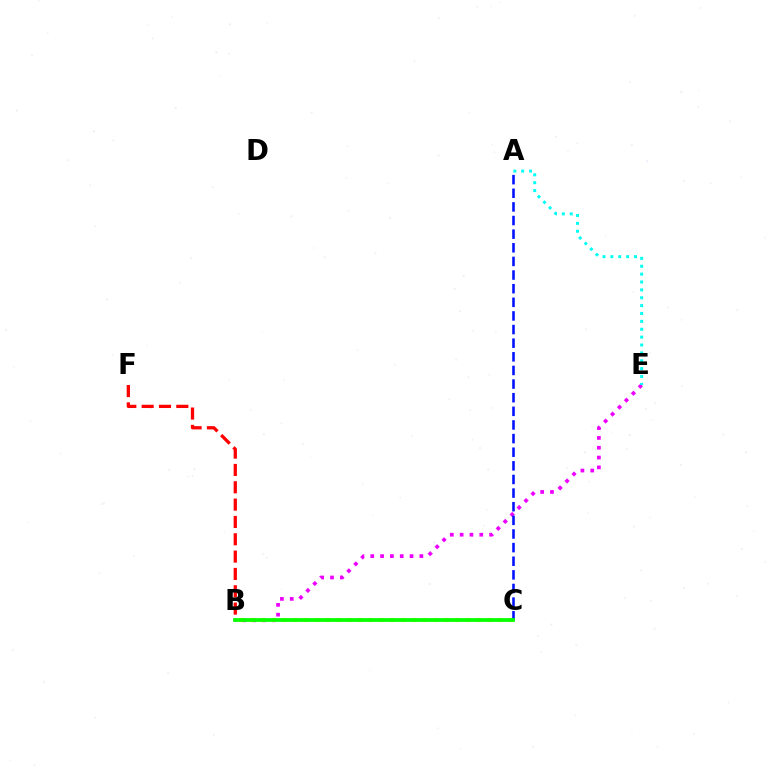{('B', 'E'): [{'color': '#ee00ff', 'line_style': 'dotted', 'thickness': 2.67}], ('B', 'F'): [{'color': '#ff0000', 'line_style': 'dashed', 'thickness': 2.35}], ('B', 'C'): [{'color': '#fcf500', 'line_style': 'dotted', 'thickness': 2.93}, {'color': '#08ff00', 'line_style': 'solid', 'thickness': 2.71}], ('A', 'C'): [{'color': '#0010ff', 'line_style': 'dashed', 'thickness': 1.85}], ('A', 'E'): [{'color': '#00fff6', 'line_style': 'dotted', 'thickness': 2.14}]}